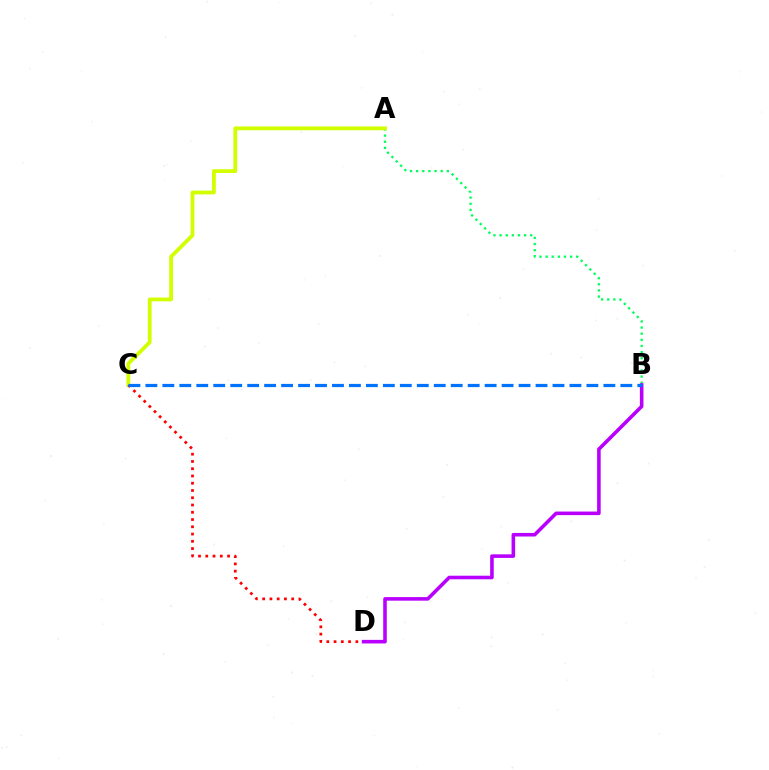{('A', 'B'): [{'color': '#00ff5c', 'line_style': 'dotted', 'thickness': 1.66}], ('A', 'C'): [{'color': '#d1ff00', 'line_style': 'solid', 'thickness': 2.72}], ('C', 'D'): [{'color': '#ff0000', 'line_style': 'dotted', 'thickness': 1.97}], ('B', 'D'): [{'color': '#b900ff', 'line_style': 'solid', 'thickness': 2.57}], ('B', 'C'): [{'color': '#0074ff', 'line_style': 'dashed', 'thickness': 2.3}]}